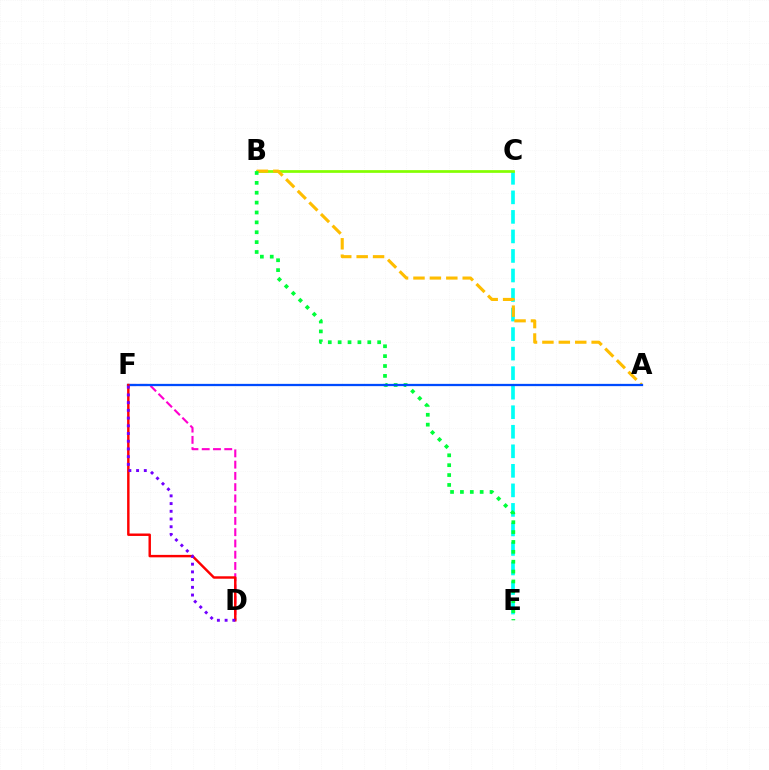{('D', 'F'): [{'color': '#ff00cf', 'line_style': 'dashed', 'thickness': 1.53}, {'color': '#ff0000', 'line_style': 'solid', 'thickness': 1.76}, {'color': '#7200ff', 'line_style': 'dotted', 'thickness': 2.1}], ('C', 'E'): [{'color': '#00fff6', 'line_style': 'dashed', 'thickness': 2.65}], ('B', 'C'): [{'color': '#84ff00', 'line_style': 'solid', 'thickness': 1.95}], ('A', 'B'): [{'color': '#ffbd00', 'line_style': 'dashed', 'thickness': 2.23}], ('B', 'E'): [{'color': '#00ff39', 'line_style': 'dotted', 'thickness': 2.68}], ('A', 'F'): [{'color': '#004bff', 'line_style': 'solid', 'thickness': 1.64}]}